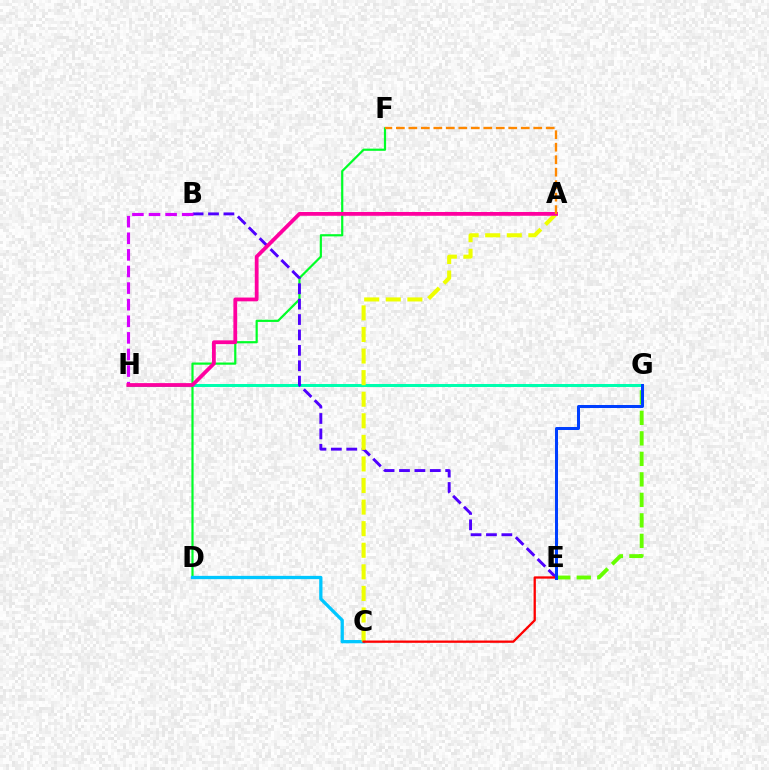{('D', 'F'): [{'color': '#00ff27', 'line_style': 'solid', 'thickness': 1.58}], ('G', 'H'): [{'color': '#00ffaf', 'line_style': 'solid', 'thickness': 2.17}], ('B', 'E'): [{'color': '#4f00ff', 'line_style': 'dashed', 'thickness': 2.09}], ('C', 'D'): [{'color': '#00c7ff', 'line_style': 'solid', 'thickness': 2.36}], ('A', 'C'): [{'color': '#eeff00', 'line_style': 'dashed', 'thickness': 2.93}], ('E', 'G'): [{'color': '#66ff00', 'line_style': 'dashed', 'thickness': 2.79}, {'color': '#003fff', 'line_style': 'solid', 'thickness': 2.17}], ('B', 'H'): [{'color': '#d600ff', 'line_style': 'dashed', 'thickness': 2.25}], ('A', 'H'): [{'color': '#ff00a0', 'line_style': 'solid', 'thickness': 2.72}], ('A', 'F'): [{'color': '#ff8800', 'line_style': 'dashed', 'thickness': 1.7}], ('C', 'E'): [{'color': '#ff0000', 'line_style': 'solid', 'thickness': 1.66}]}